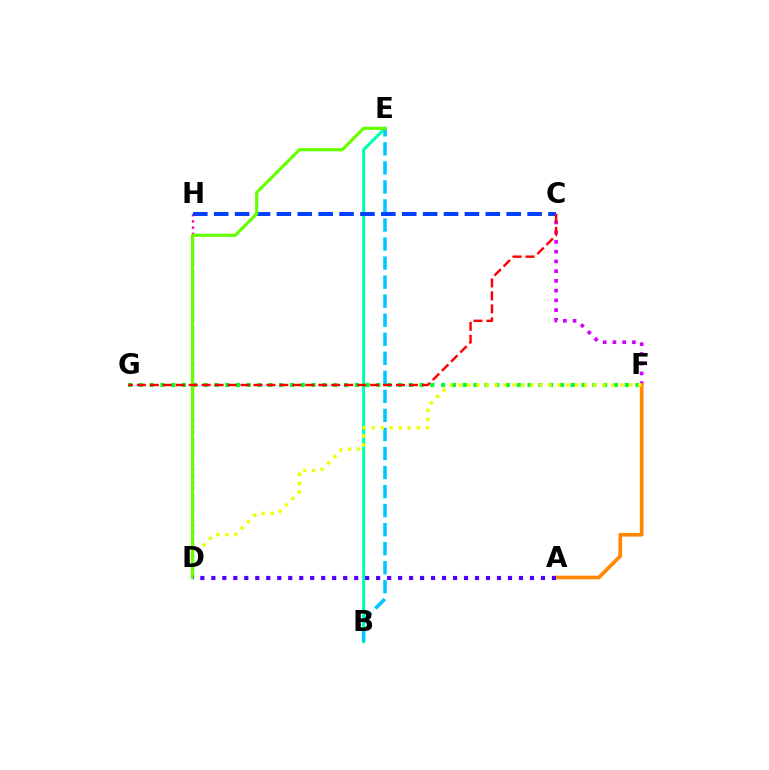{('C', 'F'): [{'color': '#d600ff', 'line_style': 'dotted', 'thickness': 2.65}], ('F', 'G'): [{'color': '#00ff27', 'line_style': 'dotted', 'thickness': 2.93}], ('D', 'H'): [{'color': '#ff00a0', 'line_style': 'dotted', 'thickness': 1.69}], ('B', 'E'): [{'color': '#00ffaf', 'line_style': 'solid', 'thickness': 2.19}, {'color': '#00c7ff', 'line_style': 'dashed', 'thickness': 2.59}], ('A', 'F'): [{'color': '#ff8800', 'line_style': 'solid', 'thickness': 2.66}], ('D', 'F'): [{'color': '#eeff00', 'line_style': 'dotted', 'thickness': 2.44}], ('C', 'H'): [{'color': '#003fff', 'line_style': 'dashed', 'thickness': 2.84}], ('D', 'E'): [{'color': '#66ff00', 'line_style': 'solid', 'thickness': 2.29}], ('C', 'G'): [{'color': '#ff0000', 'line_style': 'dashed', 'thickness': 1.76}], ('A', 'D'): [{'color': '#4f00ff', 'line_style': 'dotted', 'thickness': 2.99}]}